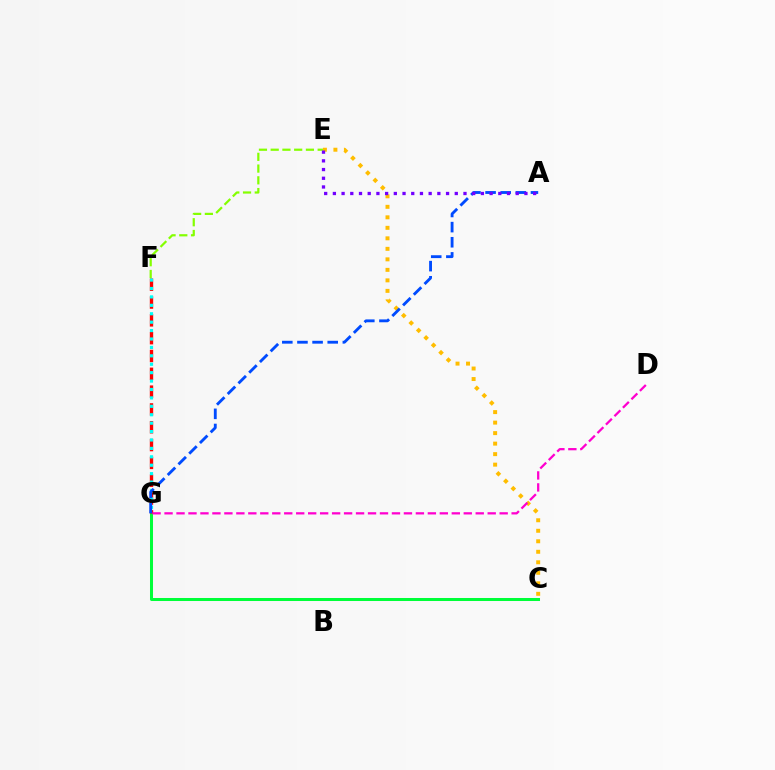{('C', 'G'): [{'color': '#00ff39', 'line_style': 'solid', 'thickness': 2.17}], ('F', 'G'): [{'color': '#ff0000', 'line_style': 'dashed', 'thickness': 2.42}, {'color': '#00fff6', 'line_style': 'dotted', 'thickness': 2.29}], ('E', 'F'): [{'color': '#84ff00', 'line_style': 'dashed', 'thickness': 1.6}], ('C', 'E'): [{'color': '#ffbd00', 'line_style': 'dotted', 'thickness': 2.85}], ('D', 'G'): [{'color': '#ff00cf', 'line_style': 'dashed', 'thickness': 1.63}], ('A', 'G'): [{'color': '#004bff', 'line_style': 'dashed', 'thickness': 2.06}], ('A', 'E'): [{'color': '#7200ff', 'line_style': 'dotted', 'thickness': 2.37}]}